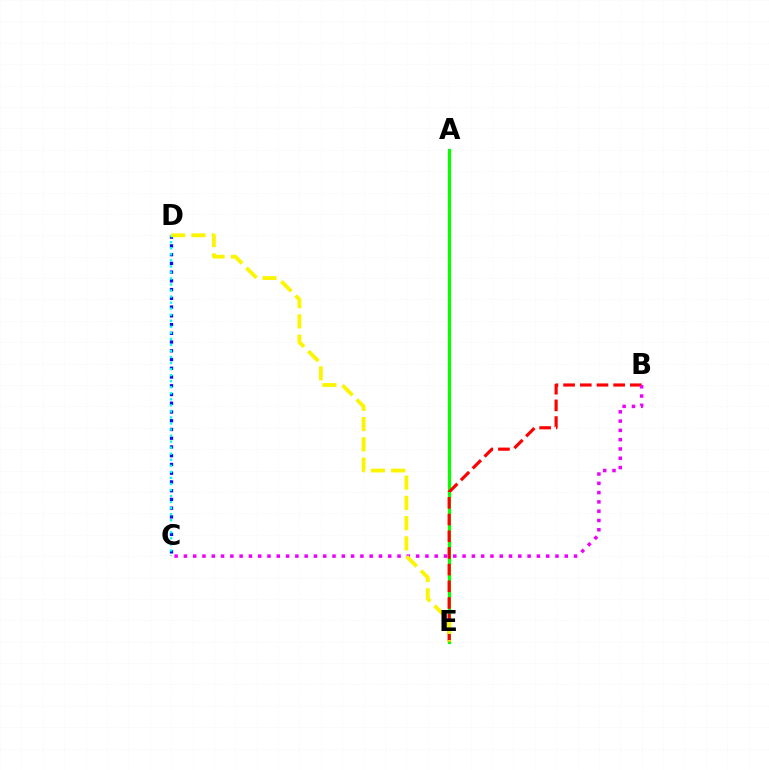{('C', 'D'): [{'color': '#0010ff', 'line_style': 'dotted', 'thickness': 2.38}, {'color': '#00fff6', 'line_style': 'dotted', 'thickness': 1.64}], ('A', 'E'): [{'color': '#08ff00', 'line_style': 'solid', 'thickness': 2.29}], ('B', 'E'): [{'color': '#ff0000', 'line_style': 'dashed', 'thickness': 2.27}], ('B', 'C'): [{'color': '#ee00ff', 'line_style': 'dotted', 'thickness': 2.52}], ('D', 'E'): [{'color': '#fcf500', 'line_style': 'dashed', 'thickness': 2.75}]}